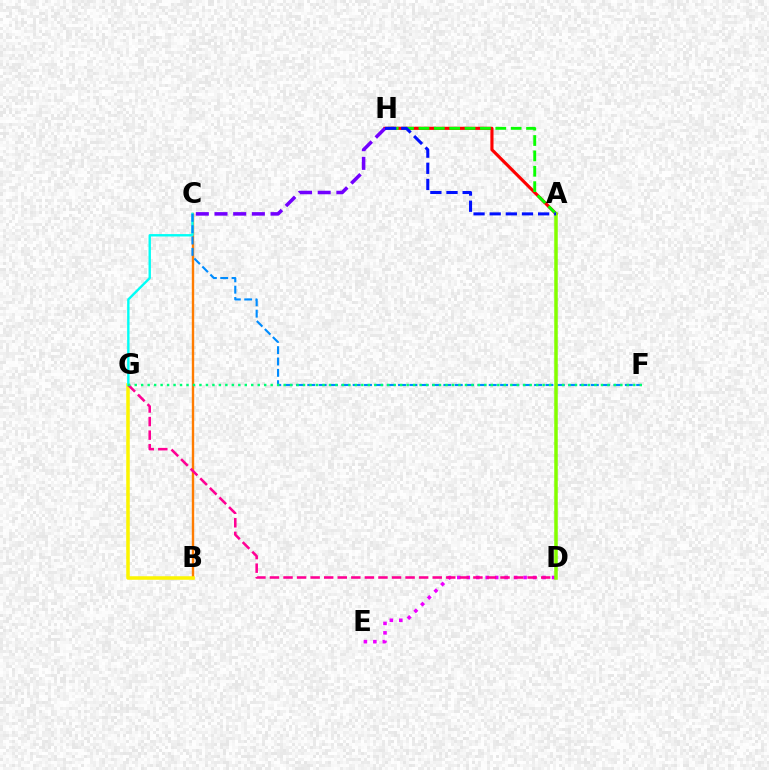{('D', 'E'): [{'color': '#ee00ff', 'line_style': 'dotted', 'thickness': 2.57}], ('A', 'H'): [{'color': '#ff0000', 'line_style': 'solid', 'thickness': 2.25}, {'color': '#08ff00', 'line_style': 'dashed', 'thickness': 2.09}, {'color': '#0010ff', 'line_style': 'dashed', 'thickness': 2.19}], ('B', 'C'): [{'color': '#ff7c00', 'line_style': 'solid', 'thickness': 1.72}], ('B', 'G'): [{'color': '#fcf500', 'line_style': 'solid', 'thickness': 2.54}], ('C', 'G'): [{'color': '#00fff6', 'line_style': 'solid', 'thickness': 1.72}], ('D', 'G'): [{'color': '#ff0094', 'line_style': 'dashed', 'thickness': 1.84}], ('C', 'F'): [{'color': '#008cff', 'line_style': 'dashed', 'thickness': 1.54}], ('F', 'G'): [{'color': '#00ff74', 'line_style': 'dotted', 'thickness': 1.76}], ('C', 'H'): [{'color': '#7200ff', 'line_style': 'dashed', 'thickness': 2.54}], ('A', 'D'): [{'color': '#84ff00', 'line_style': 'solid', 'thickness': 2.53}]}